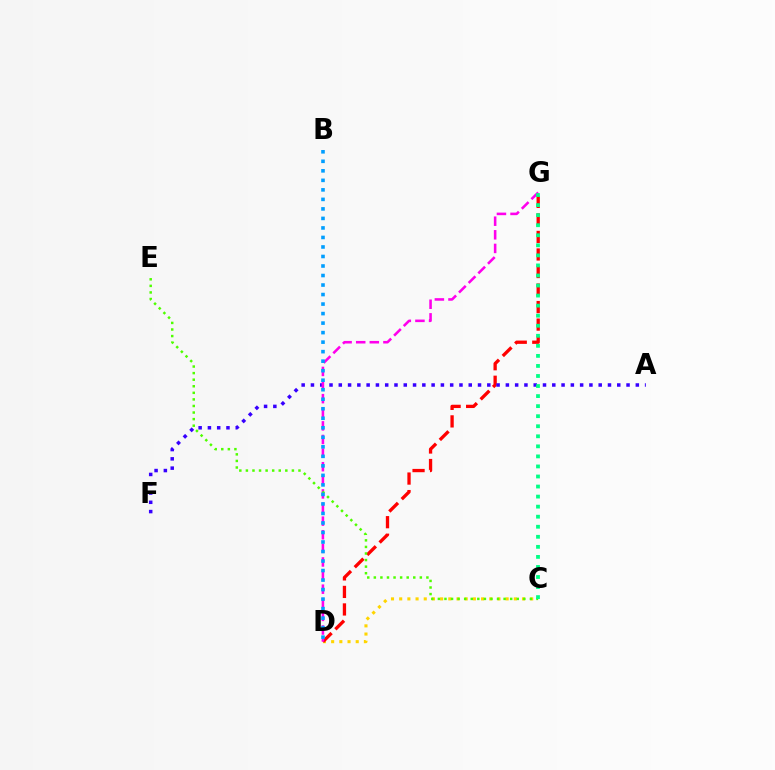{('C', 'D'): [{'color': '#ffd500', 'line_style': 'dotted', 'thickness': 2.22}], ('D', 'G'): [{'color': '#ff0000', 'line_style': 'dashed', 'thickness': 2.38}, {'color': '#ff00ed', 'line_style': 'dashed', 'thickness': 1.85}], ('A', 'F'): [{'color': '#3700ff', 'line_style': 'dotted', 'thickness': 2.52}], ('C', 'E'): [{'color': '#4fff00', 'line_style': 'dotted', 'thickness': 1.79}], ('B', 'D'): [{'color': '#009eff', 'line_style': 'dotted', 'thickness': 2.59}], ('C', 'G'): [{'color': '#00ff86', 'line_style': 'dotted', 'thickness': 2.73}]}